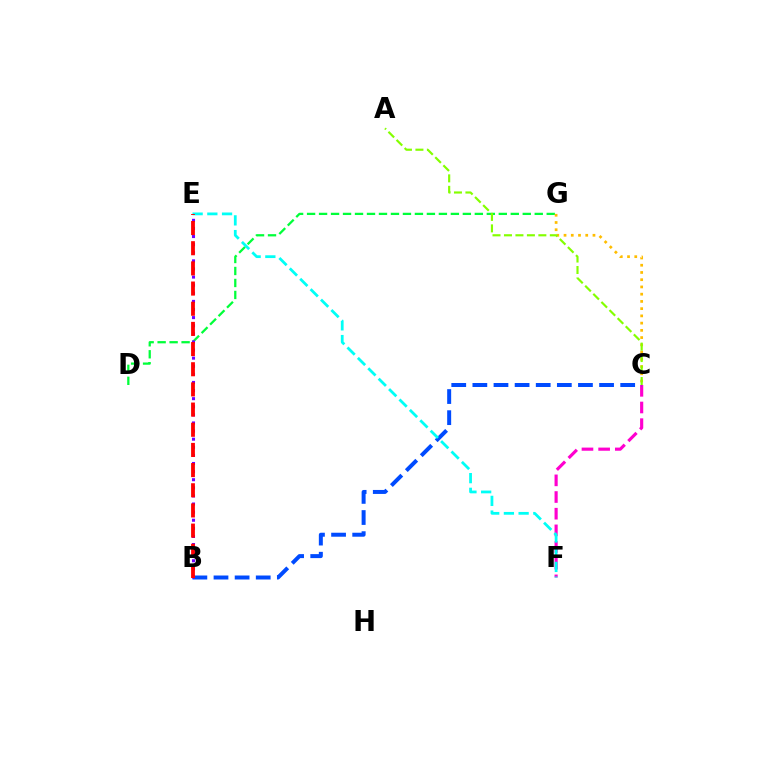{('D', 'G'): [{'color': '#00ff39', 'line_style': 'dashed', 'thickness': 1.63}], ('C', 'G'): [{'color': '#ffbd00', 'line_style': 'dotted', 'thickness': 1.97}], ('C', 'F'): [{'color': '#ff00cf', 'line_style': 'dashed', 'thickness': 2.26}], ('B', 'C'): [{'color': '#004bff', 'line_style': 'dashed', 'thickness': 2.87}], ('A', 'C'): [{'color': '#84ff00', 'line_style': 'dashed', 'thickness': 1.56}], ('E', 'F'): [{'color': '#00fff6', 'line_style': 'dashed', 'thickness': 2.0}], ('B', 'E'): [{'color': '#7200ff', 'line_style': 'dotted', 'thickness': 2.2}, {'color': '#ff0000', 'line_style': 'dashed', 'thickness': 2.74}]}